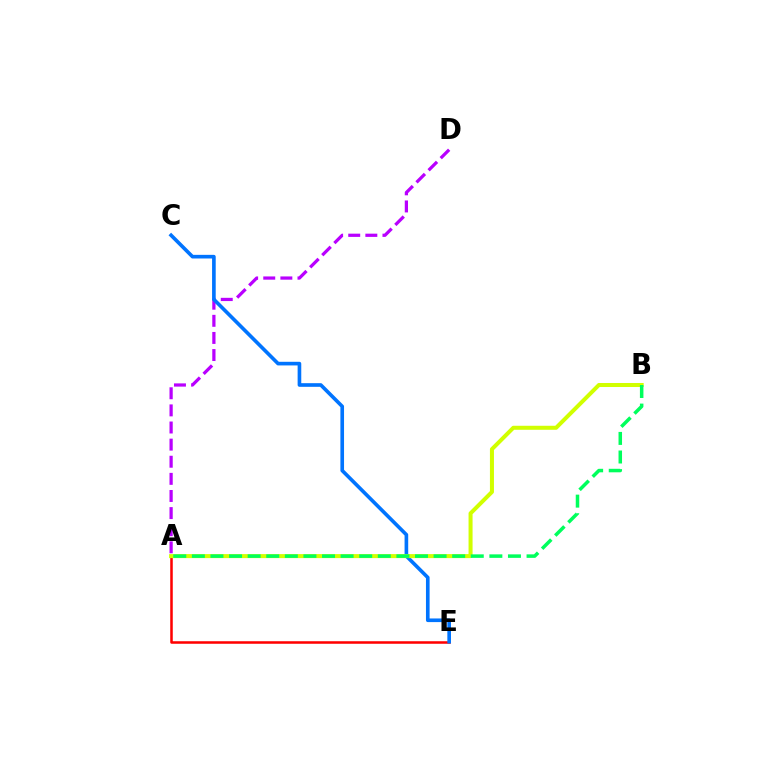{('A', 'E'): [{'color': '#ff0000', 'line_style': 'solid', 'thickness': 1.82}], ('A', 'D'): [{'color': '#b900ff', 'line_style': 'dashed', 'thickness': 2.33}], ('C', 'E'): [{'color': '#0074ff', 'line_style': 'solid', 'thickness': 2.62}], ('A', 'B'): [{'color': '#d1ff00', 'line_style': 'solid', 'thickness': 2.89}, {'color': '#00ff5c', 'line_style': 'dashed', 'thickness': 2.53}]}